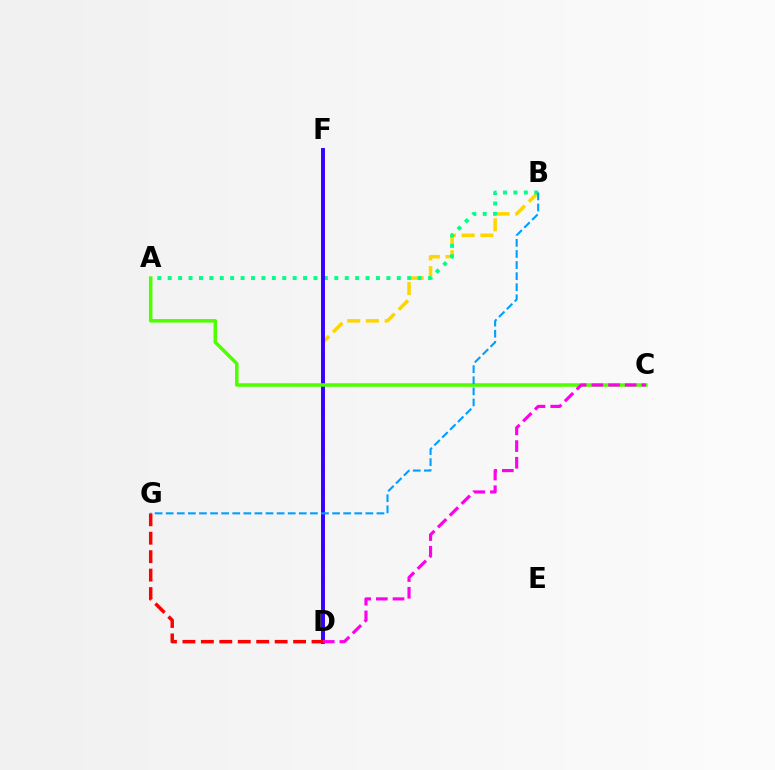{('B', 'D'): [{'color': '#ffd500', 'line_style': 'dashed', 'thickness': 2.55}], ('A', 'B'): [{'color': '#00ff86', 'line_style': 'dotted', 'thickness': 2.83}], ('D', 'F'): [{'color': '#3700ff', 'line_style': 'solid', 'thickness': 2.83}], ('A', 'C'): [{'color': '#4fff00', 'line_style': 'solid', 'thickness': 2.54}], ('C', 'D'): [{'color': '#ff00ed', 'line_style': 'dashed', 'thickness': 2.26}], ('D', 'G'): [{'color': '#ff0000', 'line_style': 'dashed', 'thickness': 2.51}], ('B', 'G'): [{'color': '#009eff', 'line_style': 'dashed', 'thickness': 1.51}]}